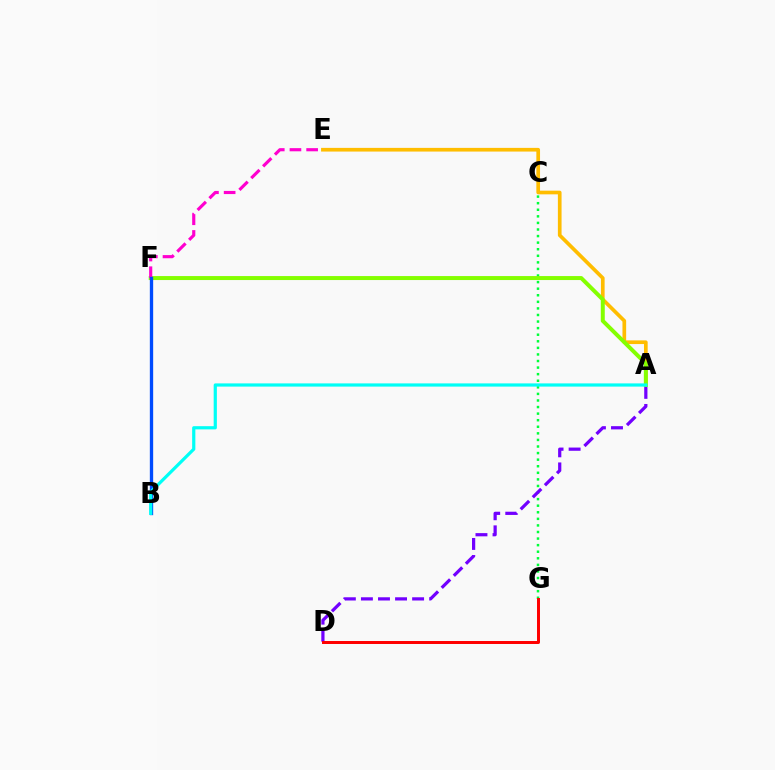{('A', 'E'): [{'color': '#ffbd00', 'line_style': 'solid', 'thickness': 2.65}], ('C', 'G'): [{'color': '#00ff39', 'line_style': 'dotted', 'thickness': 1.79}], ('A', 'D'): [{'color': '#7200ff', 'line_style': 'dashed', 'thickness': 2.32}], ('A', 'F'): [{'color': '#84ff00', 'line_style': 'solid', 'thickness': 2.86}], ('E', 'F'): [{'color': '#ff00cf', 'line_style': 'dashed', 'thickness': 2.27}], ('D', 'G'): [{'color': '#ff0000', 'line_style': 'solid', 'thickness': 2.14}], ('B', 'F'): [{'color': '#004bff', 'line_style': 'solid', 'thickness': 2.4}], ('A', 'B'): [{'color': '#00fff6', 'line_style': 'solid', 'thickness': 2.31}]}